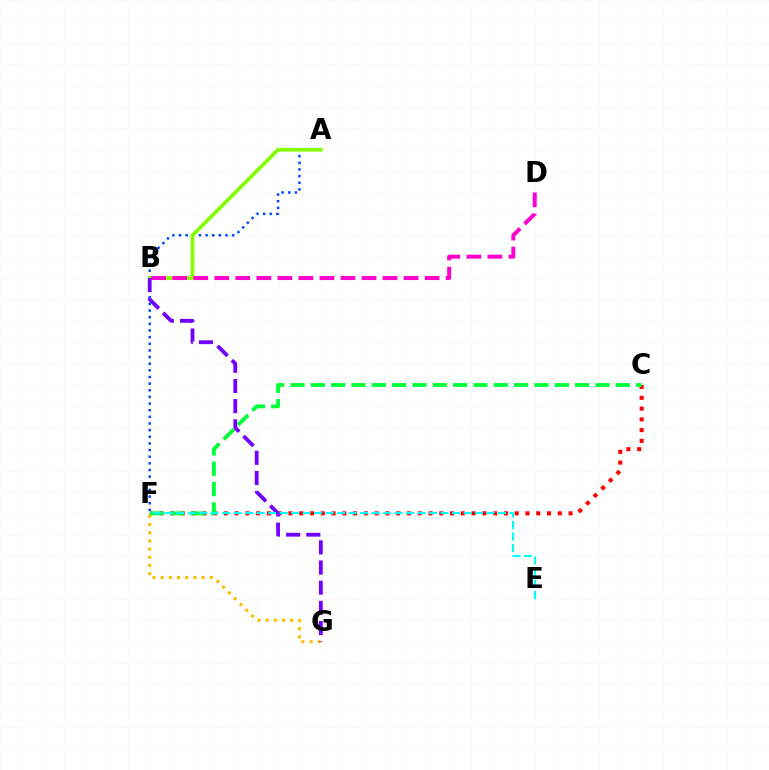{('A', 'F'): [{'color': '#004bff', 'line_style': 'dotted', 'thickness': 1.81}], ('C', 'F'): [{'color': '#ff0000', 'line_style': 'dotted', 'thickness': 2.93}, {'color': '#00ff39', 'line_style': 'dashed', 'thickness': 2.76}], ('A', 'B'): [{'color': '#84ff00', 'line_style': 'solid', 'thickness': 2.65}], ('F', 'G'): [{'color': '#ffbd00', 'line_style': 'dotted', 'thickness': 2.22}], ('B', 'G'): [{'color': '#7200ff', 'line_style': 'dashed', 'thickness': 2.74}], ('B', 'D'): [{'color': '#ff00cf', 'line_style': 'dashed', 'thickness': 2.86}], ('E', 'F'): [{'color': '#00fff6', 'line_style': 'dashed', 'thickness': 1.56}]}